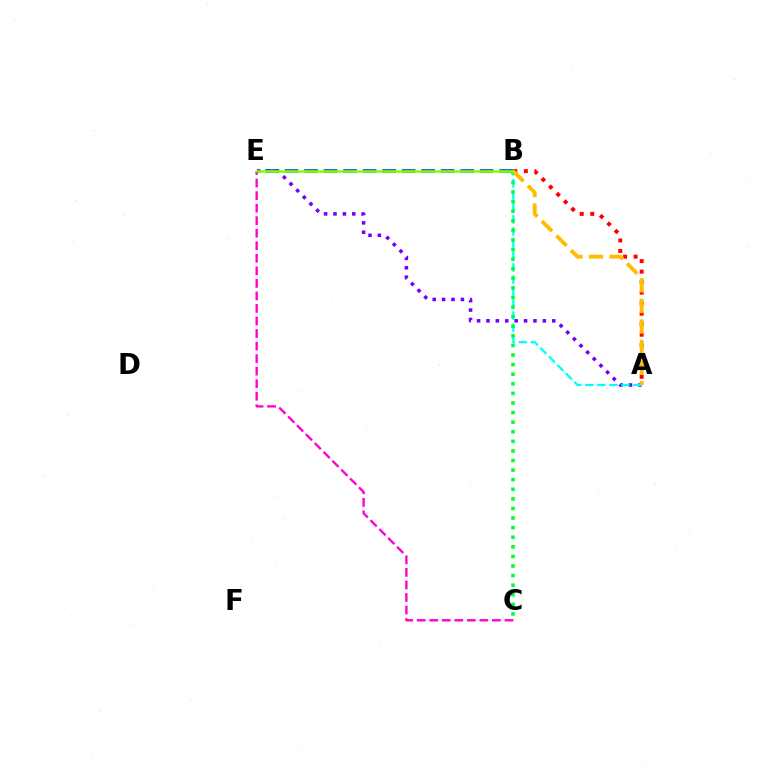{('A', 'E'): [{'color': '#7200ff', 'line_style': 'dotted', 'thickness': 2.55}], ('C', 'E'): [{'color': '#ff00cf', 'line_style': 'dashed', 'thickness': 1.7}], ('B', 'E'): [{'color': '#004bff', 'line_style': 'dashed', 'thickness': 2.65}, {'color': '#84ff00', 'line_style': 'solid', 'thickness': 1.84}], ('A', 'B'): [{'color': '#00fff6', 'line_style': 'dashed', 'thickness': 1.63}, {'color': '#ff0000', 'line_style': 'dotted', 'thickness': 2.86}, {'color': '#ffbd00', 'line_style': 'dashed', 'thickness': 2.8}], ('B', 'C'): [{'color': '#00ff39', 'line_style': 'dotted', 'thickness': 2.61}]}